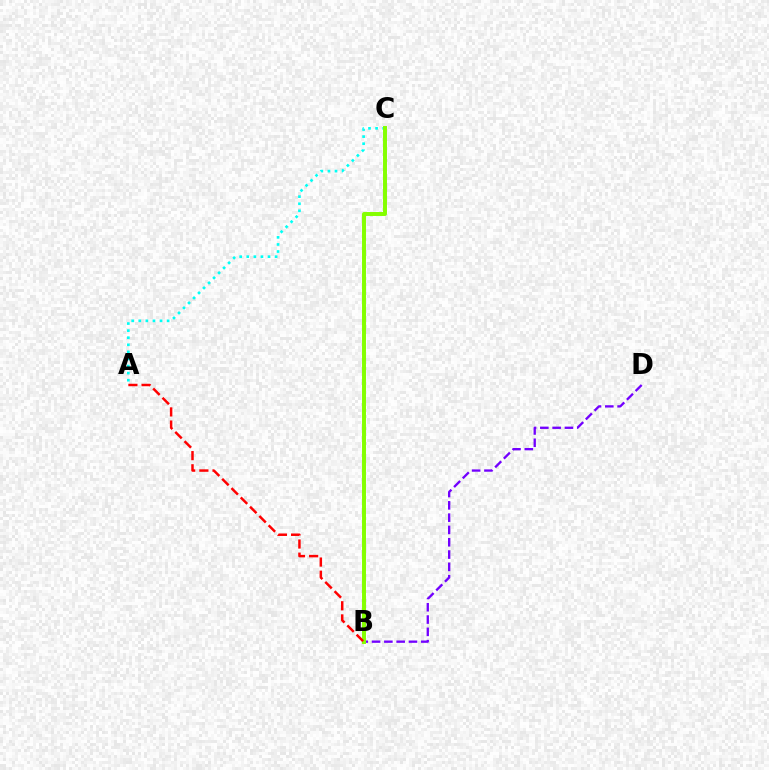{('A', 'C'): [{'color': '#00fff6', 'line_style': 'dotted', 'thickness': 1.92}], ('B', 'D'): [{'color': '#7200ff', 'line_style': 'dashed', 'thickness': 1.67}], ('B', 'C'): [{'color': '#84ff00', 'line_style': 'solid', 'thickness': 2.85}], ('A', 'B'): [{'color': '#ff0000', 'line_style': 'dashed', 'thickness': 1.79}]}